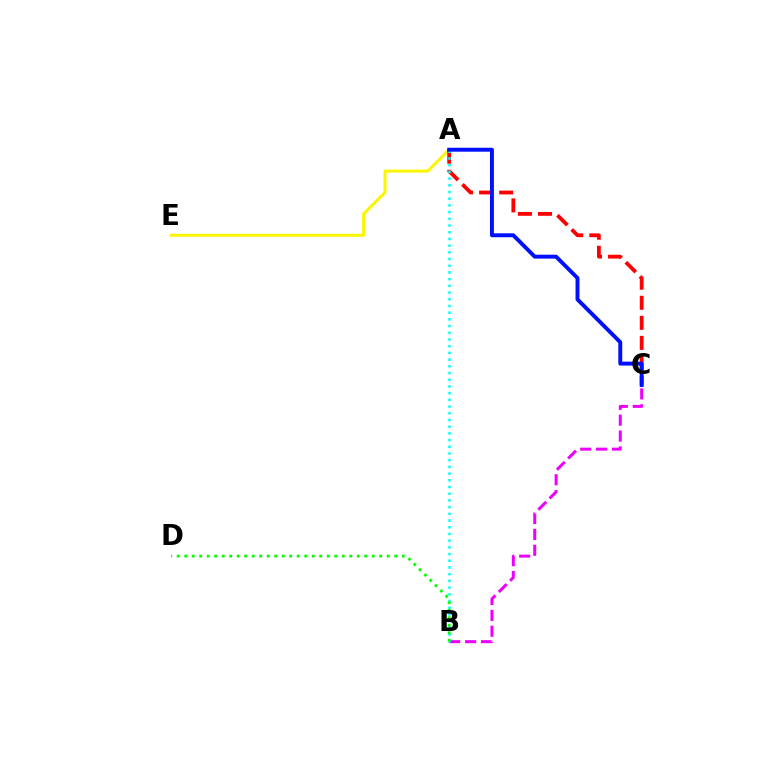{('B', 'C'): [{'color': '#ee00ff', 'line_style': 'dashed', 'thickness': 2.16}], ('A', 'E'): [{'color': '#fcf500', 'line_style': 'solid', 'thickness': 2.15}], ('A', 'C'): [{'color': '#ff0000', 'line_style': 'dashed', 'thickness': 2.73}, {'color': '#0010ff', 'line_style': 'solid', 'thickness': 2.82}], ('A', 'B'): [{'color': '#00fff6', 'line_style': 'dotted', 'thickness': 1.82}], ('B', 'D'): [{'color': '#08ff00', 'line_style': 'dotted', 'thickness': 2.04}]}